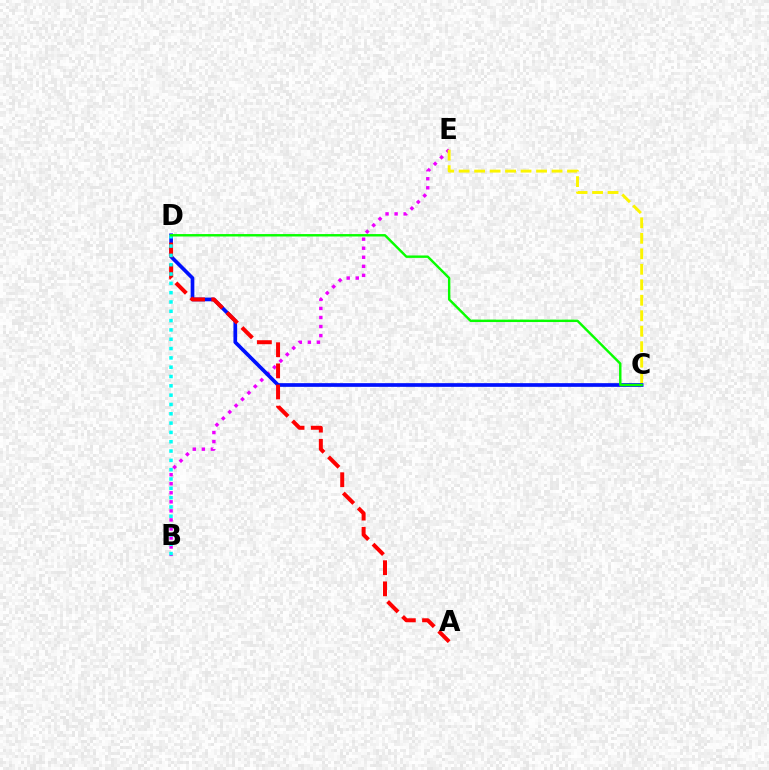{('B', 'E'): [{'color': '#ee00ff', 'line_style': 'dotted', 'thickness': 2.46}], ('C', 'E'): [{'color': '#fcf500', 'line_style': 'dashed', 'thickness': 2.1}], ('C', 'D'): [{'color': '#0010ff', 'line_style': 'solid', 'thickness': 2.65}, {'color': '#08ff00', 'line_style': 'solid', 'thickness': 1.74}], ('A', 'D'): [{'color': '#ff0000', 'line_style': 'dashed', 'thickness': 2.87}], ('B', 'D'): [{'color': '#00fff6', 'line_style': 'dotted', 'thickness': 2.53}]}